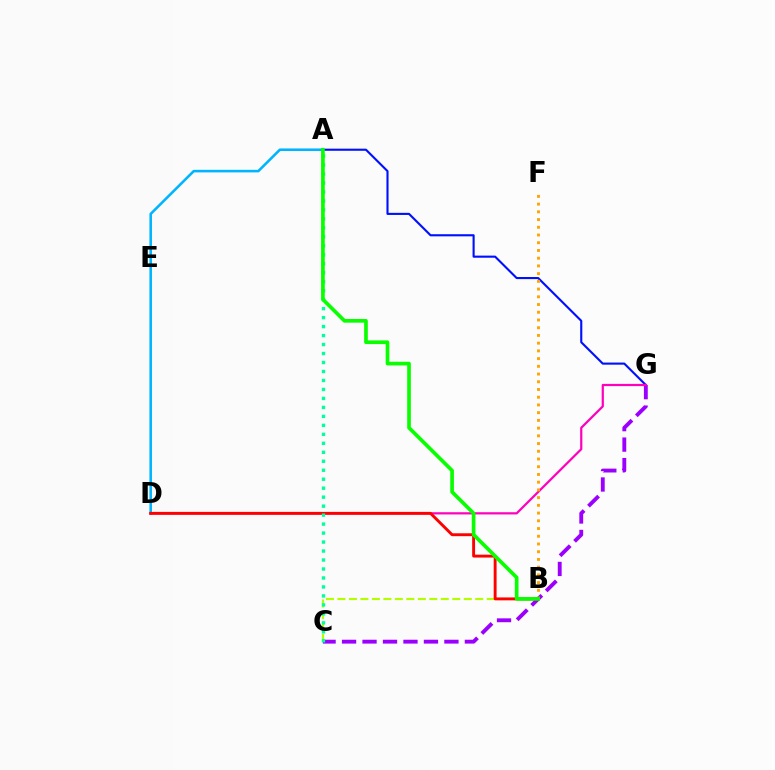{('B', 'C'): [{'color': '#b3ff00', 'line_style': 'dashed', 'thickness': 1.56}], ('A', 'G'): [{'color': '#0010ff', 'line_style': 'solid', 'thickness': 1.52}], ('A', 'D'): [{'color': '#00b5ff', 'line_style': 'solid', 'thickness': 1.85}], ('C', 'G'): [{'color': '#9b00ff', 'line_style': 'dashed', 'thickness': 2.78}], ('D', 'G'): [{'color': '#ff00bd', 'line_style': 'solid', 'thickness': 1.59}], ('B', 'F'): [{'color': '#ffa500', 'line_style': 'dotted', 'thickness': 2.1}], ('B', 'D'): [{'color': '#ff0000', 'line_style': 'solid', 'thickness': 2.08}], ('A', 'C'): [{'color': '#00ff9d', 'line_style': 'dotted', 'thickness': 2.44}], ('A', 'B'): [{'color': '#08ff00', 'line_style': 'solid', 'thickness': 2.64}]}